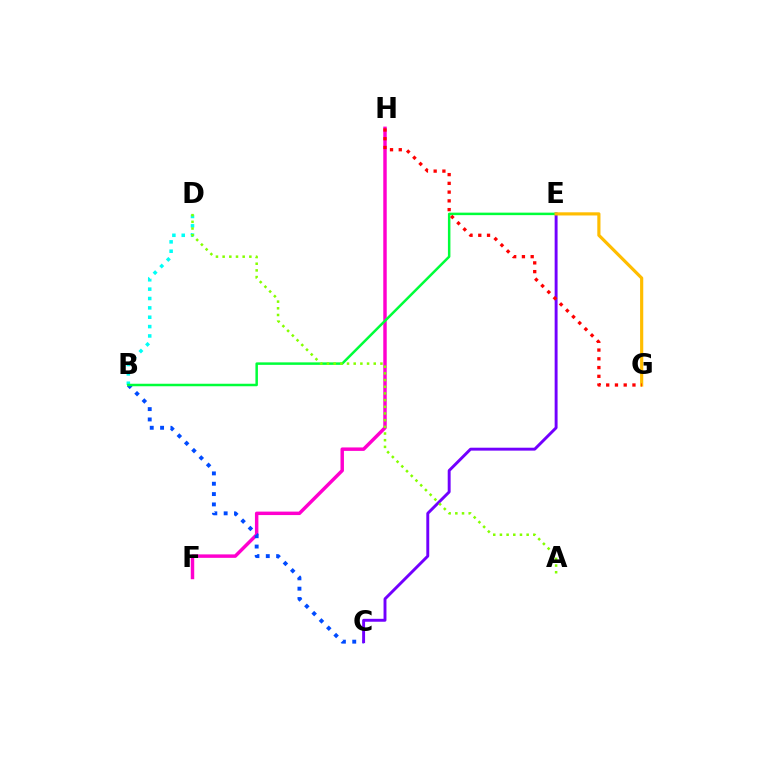{('F', 'H'): [{'color': '#ff00cf', 'line_style': 'solid', 'thickness': 2.49}], ('B', 'C'): [{'color': '#004bff', 'line_style': 'dotted', 'thickness': 2.81}], ('B', 'D'): [{'color': '#00fff6', 'line_style': 'dotted', 'thickness': 2.54}], ('C', 'E'): [{'color': '#7200ff', 'line_style': 'solid', 'thickness': 2.1}], ('B', 'E'): [{'color': '#00ff39', 'line_style': 'solid', 'thickness': 1.8}], ('E', 'G'): [{'color': '#ffbd00', 'line_style': 'solid', 'thickness': 2.28}], ('G', 'H'): [{'color': '#ff0000', 'line_style': 'dotted', 'thickness': 2.38}], ('A', 'D'): [{'color': '#84ff00', 'line_style': 'dotted', 'thickness': 1.82}]}